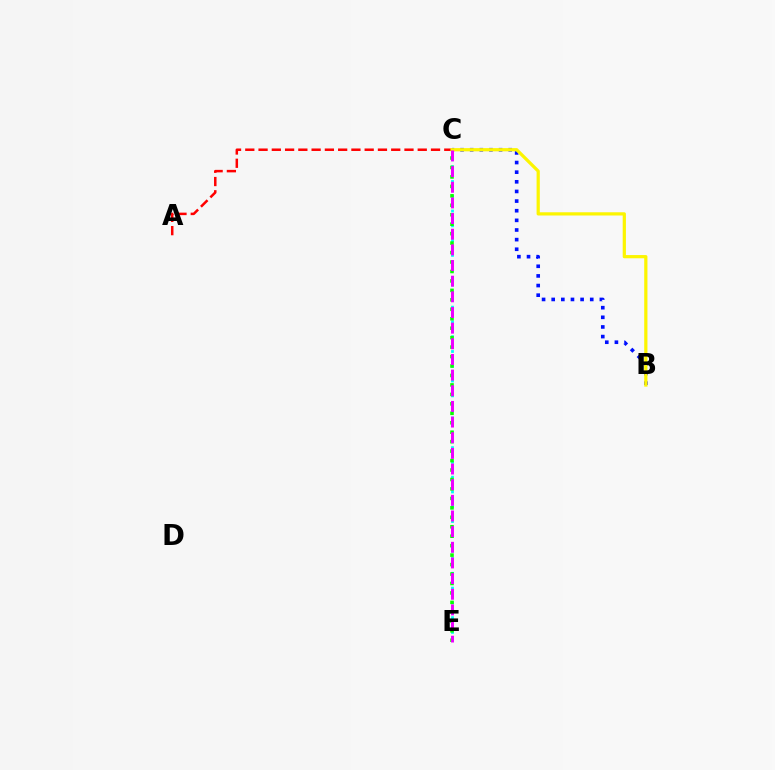{('B', 'C'): [{'color': '#0010ff', 'line_style': 'dotted', 'thickness': 2.62}, {'color': '#fcf500', 'line_style': 'solid', 'thickness': 2.32}], ('C', 'E'): [{'color': '#00fff6', 'line_style': 'dotted', 'thickness': 2.01}, {'color': '#08ff00', 'line_style': 'dotted', 'thickness': 2.57}, {'color': '#ee00ff', 'line_style': 'dashed', 'thickness': 2.13}], ('A', 'C'): [{'color': '#ff0000', 'line_style': 'dashed', 'thickness': 1.8}]}